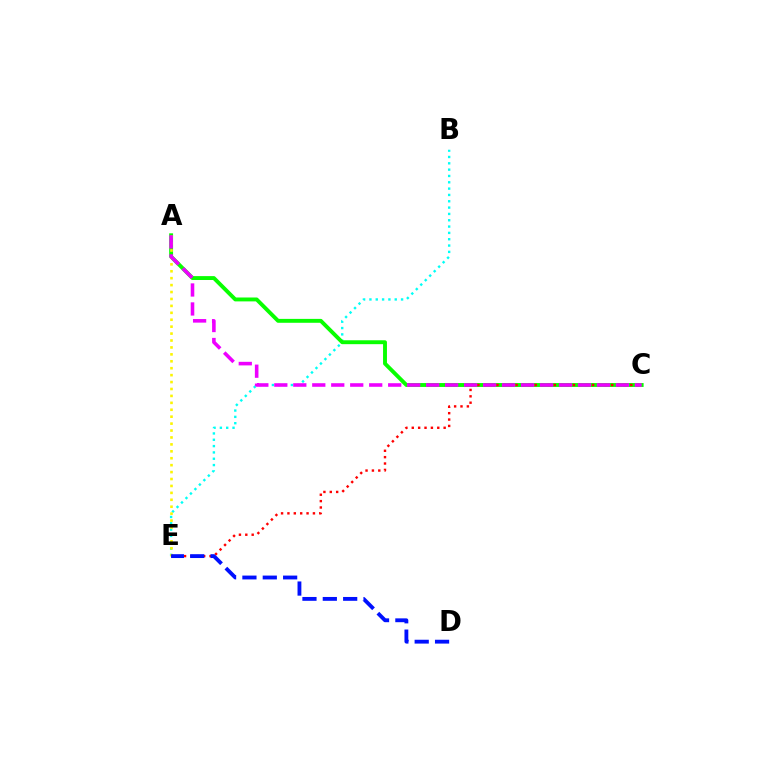{('B', 'E'): [{'color': '#00fff6', 'line_style': 'dotted', 'thickness': 1.72}], ('A', 'C'): [{'color': '#08ff00', 'line_style': 'solid', 'thickness': 2.81}, {'color': '#ee00ff', 'line_style': 'dashed', 'thickness': 2.58}], ('A', 'E'): [{'color': '#fcf500', 'line_style': 'dotted', 'thickness': 1.88}], ('C', 'E'): [{'color': '#ff0000', 'line_style': 'dotted', 'thickness': 1.73}], ('D', 'E'): [{'color': '#0010ff', 'line_style': 'dashed', 'thickness': 2.77}]}